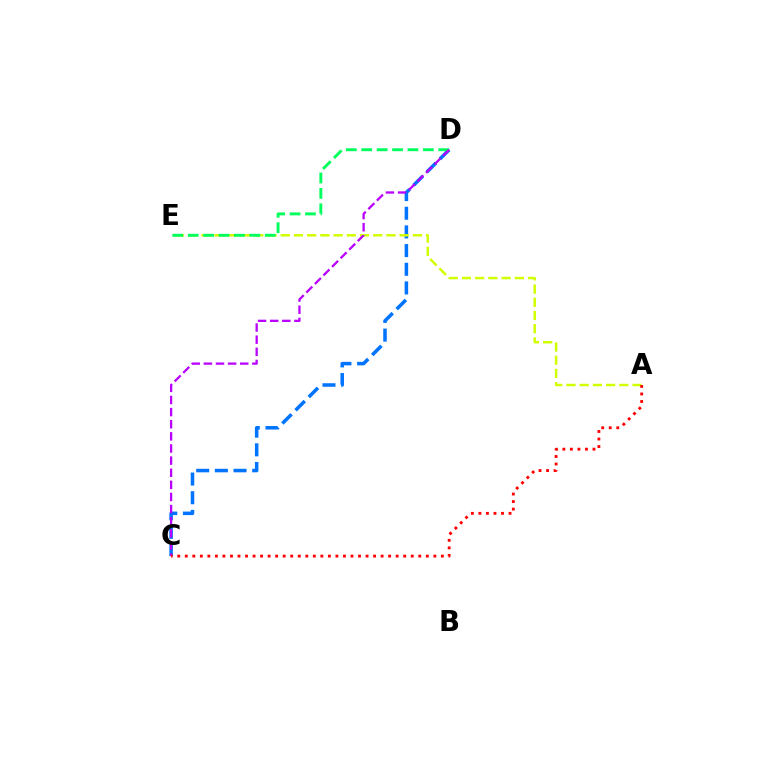{('C', 'D'): [{'color': '#0074ff', 'line_style': 'dashed', 'thickness': 2.54}, {'color': '#b900ff', 'line_style': 'dashed', 'thickness': 1.65}], ('A', 'E'): [{'color': '#d1ff00', 'line_style': 'dashed', 'thickness': 1.8}], ('D', 'E'): [{'color': '#00ff5c', 'line_style': 'dashed', 'thickness': 2.09}], ('A', 'C'): [{'color': '#ff0000', 'line_style': 'dotted', 'thickness': 2.05}]}